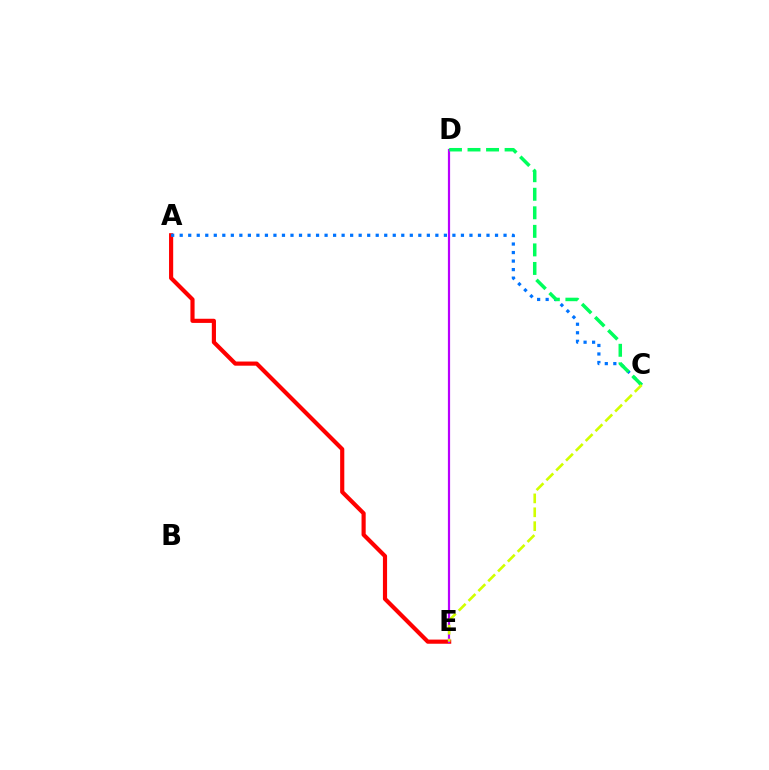{('A', 'E'): [{'color': '#ff0000', 'line_style': 'solid', 'thickness': 2.99}], ('A', 'C'): [{'color': '#0074ff', 'line_style': 'dotted', 'thickness': 2.32}], ('D', 'E'): [{'color': '#b900ff', 'line_style': 'solid', 'thickness': 1.58}], ('C', 'D'): [{'color': '#00ff5c', 'line_style': 'dashed', 'thickness': 2.52}], ('C', 'E'): [{'color': '#d1ff00', 'line_style': 'dashed', 'thickness': 1.89}]}